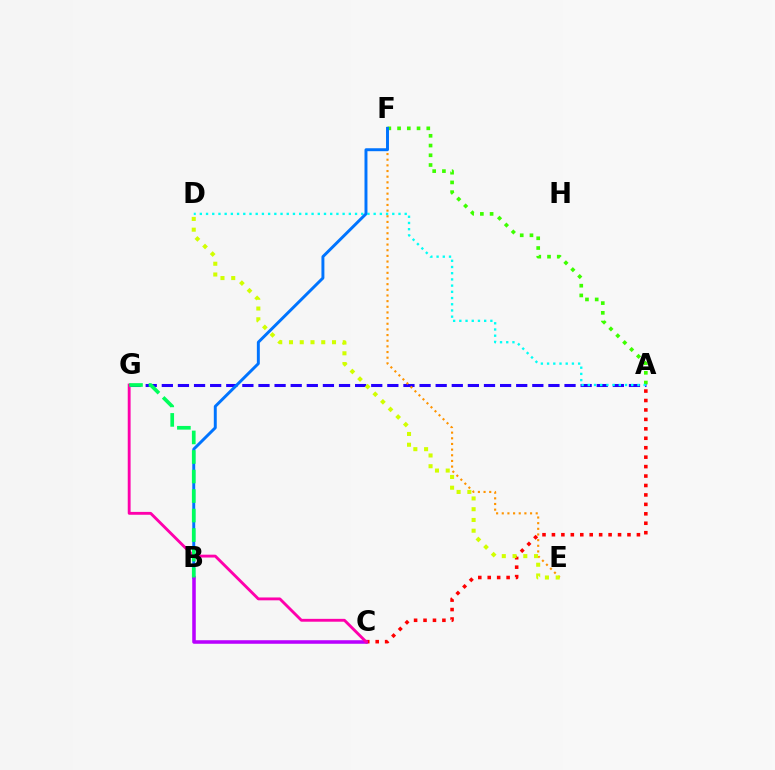{('A', 'C'): [{'color': '#ff0000', 'line_style': 'dotted', 'thickness': 2.57}], ('A', 'G'): [{'color': '#2500ff', 'line_style': 'dashed', 'thickness': 2.19}], ('E', 'F'): [{'color': '#ff9400', 'line_style': 'dotted', 'thickness': 1.54}], ('D', 'E'): [{'color': '#d1ff00', 'line_style': 'dotted', 'thickness': 2.92}], ('A', 'F'): [{'color': '#3dff00', 'line_style': 'dotted', 'thickness': 2.65}], ('A', 'D'): [{'color': '#00fff6', 'line_style': 'dotted', 'thickness': 1.69}], ('B', 'F'): [{'color': '#0074ff', 'line_style': 'solid', 'thickness': 2.12}], ('B', 'C'): [{'color': '#b900ff', 'line_style': 'solid', 'thickness': 2.55}], ('C', 'G'): [{'color': '#ff00ac', 'line_style': 'solid', 'thickness': 2.06}], ('B', 'G'): [{'color': '#00ff5c', 'line_style': 'dashed', 'thickness': 2.65}]}